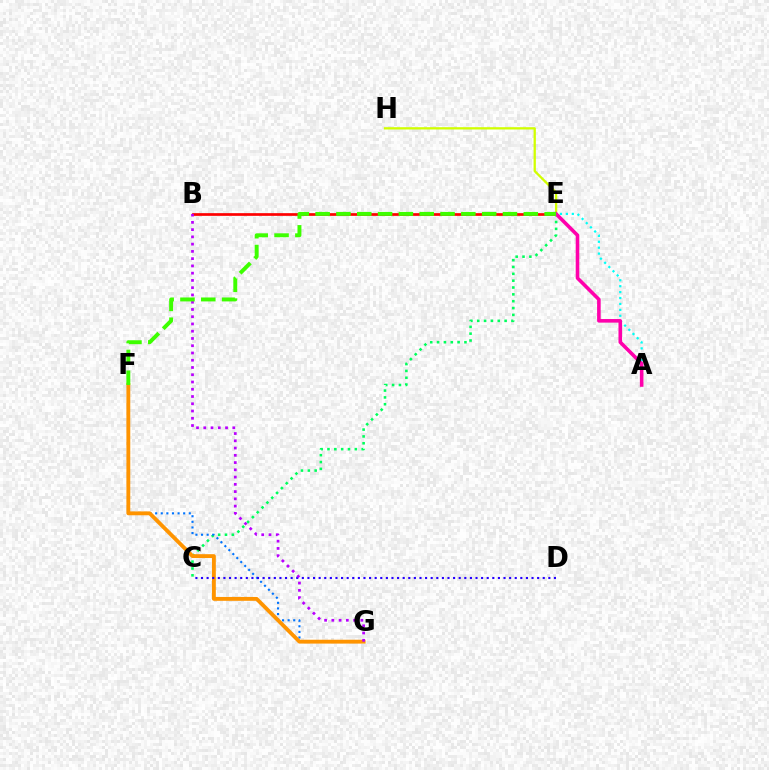{('C', 'E'): [{'color': '#00ff5c', 'line_style': 'dotted', 'thickness': 1.86}], ('F', 'G'): [{'color': '#0074ff', 'line_style': 'dotted', 'thickness': 1.52}, {'color': '#ff9400', 'line_style': 'solid', 'thickness': 2.77}], ('E', 'H'): [{'color': '#d1ff00', 'line_style': 'solid', 'thickness': 1.65}], ('A', 'E'): [{'color': '#00fff6', 'line_style': 'dotted', 'thickness': 1.61}, {'color': '#ff00ac', 'line_style': 'solid', 'thickness': 2.58}], ('B', 'E'): [{'color': '#ff0000', 'line_style': 'solid', 'thickness': 1.94}], ('C', 'D'): [{'color': '#2500ff', 'line_style': 'dotted', 'thickness': 1.52}], ('B', 'G'): [{'color': '#b900ff', 'line_style': 'dotted', 'thickness': 1.97}], ('E', 'F'): [{'color': '#3dff00', 'line_style': 'dashed', 'thickness': 2.83}]}